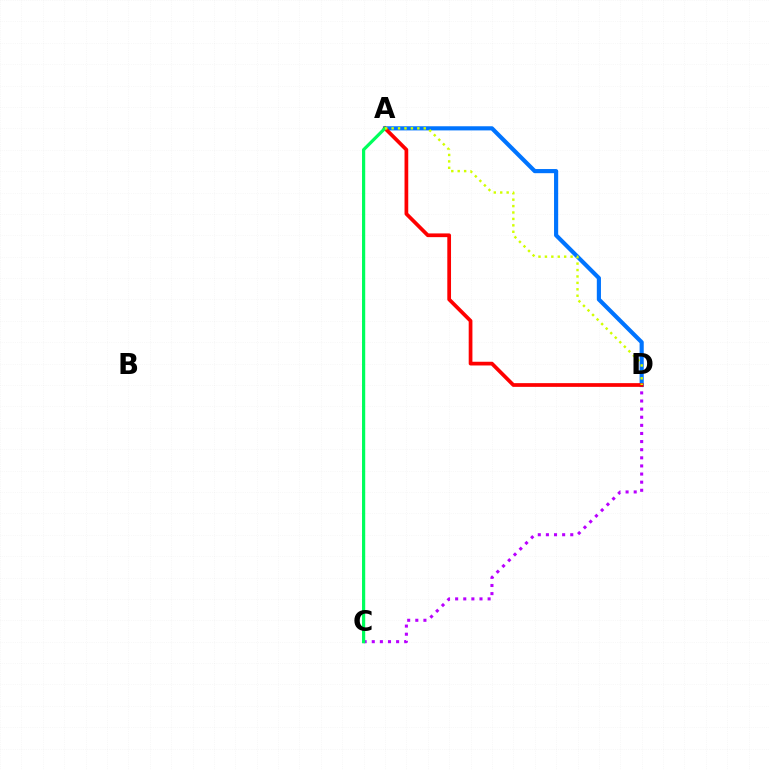{('C', 'D'): [{'color': '#b900ff', 'line_style': 'dotted', 'thickness': 2.21}], ('A', 'D'): [{'color': '#0074ff', 'line_style': 'solid', 'thickness': 2.98}, {'color': '#ff0000', 'line_style': 'solid', 'thickness': 2.68}, {'color': '#d1ff00', 'line_style': 'dotted', 'thickness': 1.74}], ('A', 'C'): [{'color': '#00ff5c', 'line_style': 'solid', 'thickness': 2.31}]}